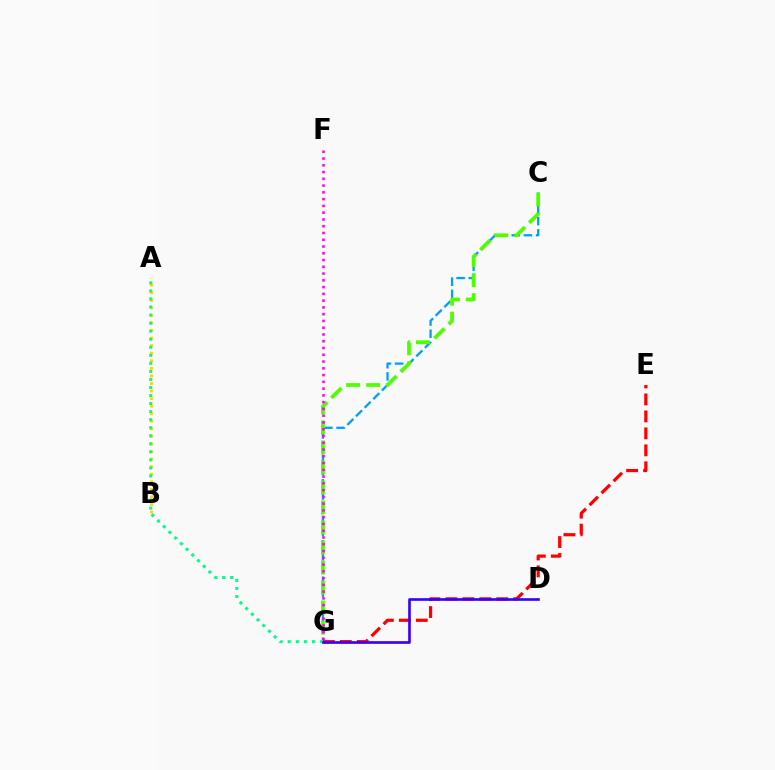{('A', 'B'): [{'color': '#ffd500', 'line_style': 'dotted', 'thickness': 2.06}], ('C', 'G'): [{'color': '#009eff', 'line_style': 'dashed', 'thickness': 1.66}, {'color': '#4fff00', 'line_style': 'dashed', 'thickness': 2.72}], ('E', 'G'): [{'color': '#ff0000', 'line_style': 'dashed', 'thickness': 2.3}], ('F', 'G'): [{'color': '#ff00ed', 'line_style': 'dotted', 'thickness': 1.84}], ('A', 'G'): [{'color': '#00ff86', 'line_style': 'dotted', 'thickness': 2.19}], ('D', 'G'): [{'color': '#3700ff', 'line_style': 'solid', 'thickness': 1.91}]}